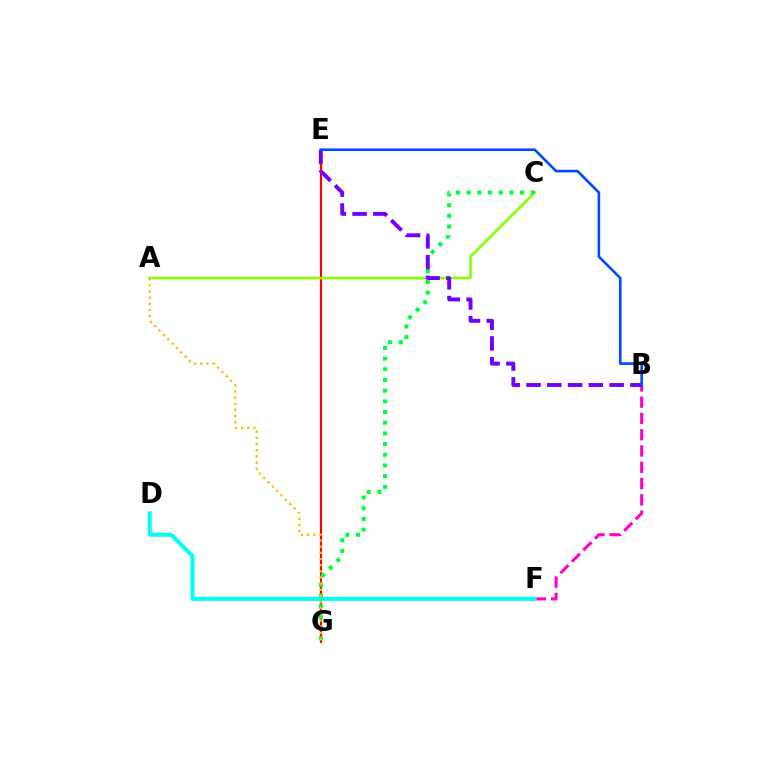{('E', 'G'): [{'color': '#ff0000', 'line_style': 'solid', 'thickness': 1.57}], ('A', 'C'): [{'color': '#84ff00', 'line_style': 'solid', 'thickness': 1.85}], ('B', 'F'): [{'color': '#ff00cf', 'line_style': 'dashed', 'thickness': 2.21}], ('D', 'F'): [{'color': '#00fff6', 'line_style': 'solid', 'thickness': 2.88}], ('C', 'G'): [{'color': '#00ff39', 'line_style': 'dotted', 'thickness': 2.91}], ('B', 'E'): [{'color': '#7200ff', 'line_style': 'dashed', 'thickness': 2.82}, {'color': '#004bff', 'line_style': 'solid', 'thickness': 1.88}], ('A', 'G'): [{'color': '#ffbd00', 'line_style': 'dotted', 'thickness': 1.67}]}